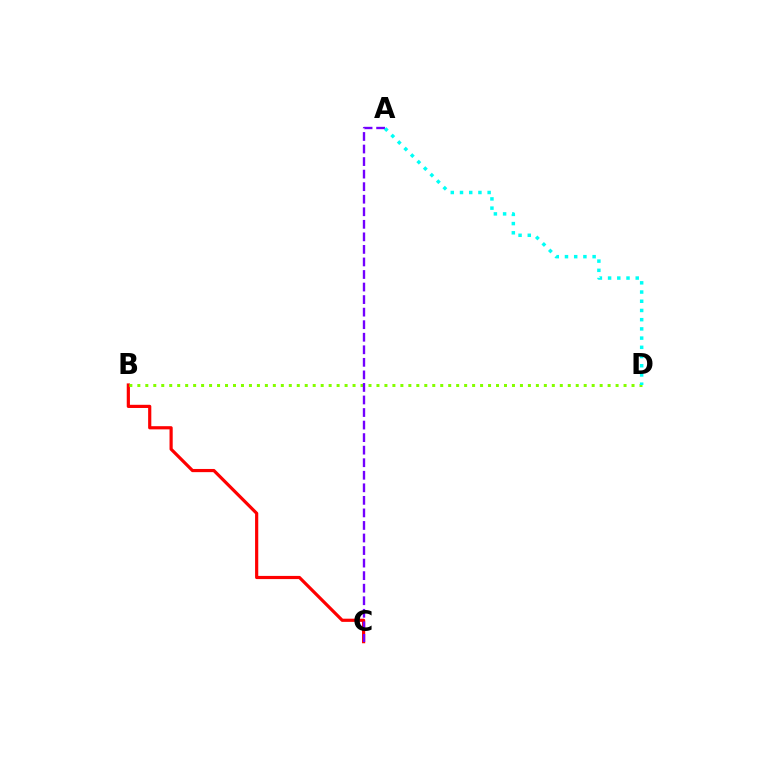{('B', 'C'): [{'color': '#ff0000', 'line_style': 'solid', 'thickness': 2.29}], ('B', 'D'): [{'color': '#84ff00', 'line_style': 'dotted', 'thickness': 2.17}], ('A', 'C'): [{'color': '#7200ff', 'line_style': 'dashed', 'thickness': 1.7}], ('A', 'D'): [{'color': '#00fff6', 'line_style': 'dotted', 'thickness': 2.5}]}